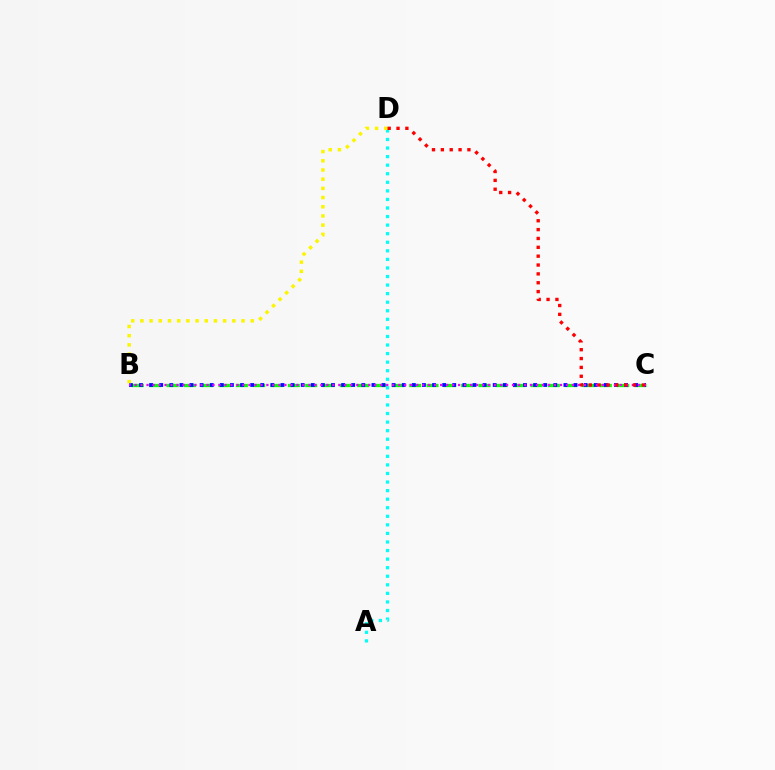{('B', 'C'): [{'color': '#08ff00', 'line_style': 'dashed', 'thickness': 2.35}, {'color': '#0010ff', 'line_style': 'dotted', 'thickness': 2.75}, {'color': '#ee00ff', 'line_style': 'dotted', 'thickness': 1.63}], ('A', 'D'): [{'color': '#00fff6', 'line_style': 'dotted', 'thickness': 2.33}], ('B', 'D'): [{'color': '#fcf500', 'line_style': 'dotted', 'thickness': 2.5}], ('C', 'D'): [{'color': '#ff0000', 'line_style': 'dotted', 'thickness': 2.41}]}